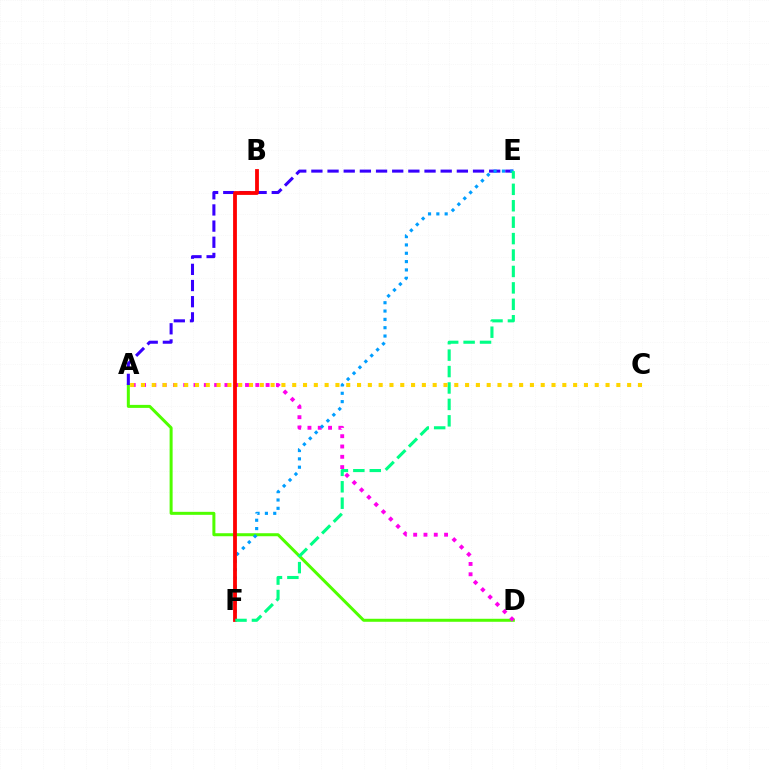{('A', 'D'): [{'color': '#4fff00', 'line_style': 'solid', 'thickness': 2.17}, {'color': '#ff00ed', 'line_style': 'dotted', 'thickness': 2.8}], ('A', 'E'): [{'color': '#3700ff', 'line_style': 'dashed', 'thickness': 2.2}], ('E', 'F'): [{'color': '#009eff', 'line_style': 'dotted', 'thickness': 2.26}, {'color': '#00ff86', 'line_style': 'dashed', 'thickness': 2.23}], ('B', 'F'): [{'color': '#ff0000', 'line_style': 'solid', 'thickness': 2.74}], ('A', 'C'): [{'color': '#ffd500', 'line_style': 'dotted', 'thickness': 2.94}]}